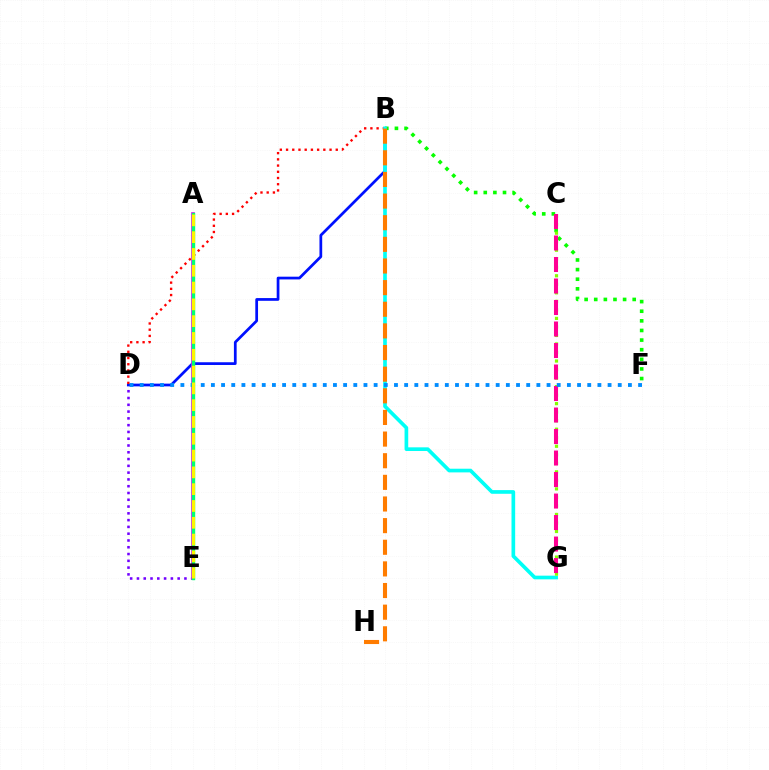{('D', 'E'): [{'color': '#7200ff', 'line_style': 'dotted', 'thickness': 1.84}], ('B', 'F'): [{'color': '#08ff00', 'line_style': 'dotted', 'thickness': 2.61}], ('B', 'D'): [{'color': '#0010ff', 'line_style': 'solid', 'thickness': 1.97}, {'color': '#ff0000', 'line_style': 'dotted', 'thickness': 1.69}], ('B', 'G'): [{'color': '#00fff6', 'line_style': 'solid', 'thickness': 2.64}], ('C', 'G'): [{'color': '#84ff00', 'line_style': 'dotted', 'thickness': 2.32}, {'color': '#ff0094', 'line_style': 'dashed', 'thickness': 2.92}], ('A', 'E'): [{'color': '#ee00ff', 'line_style': 'solid', 'thickness': 2.65}, {'color': '#00ff74', 'line_style': 'solid', 'thickness': 2.44}, {'color': '#fcf500', 'line_style': 'dashed', 'thickness': 2.28}], ('D', 'F'): [{'color': '#008cff', 'line_style': 'dotted', 'thickness': 2.76}], ('B', 'H'): [{'color': '#ff7c00', 'line_style': 'dashed', 'thickness': 2.94}]}